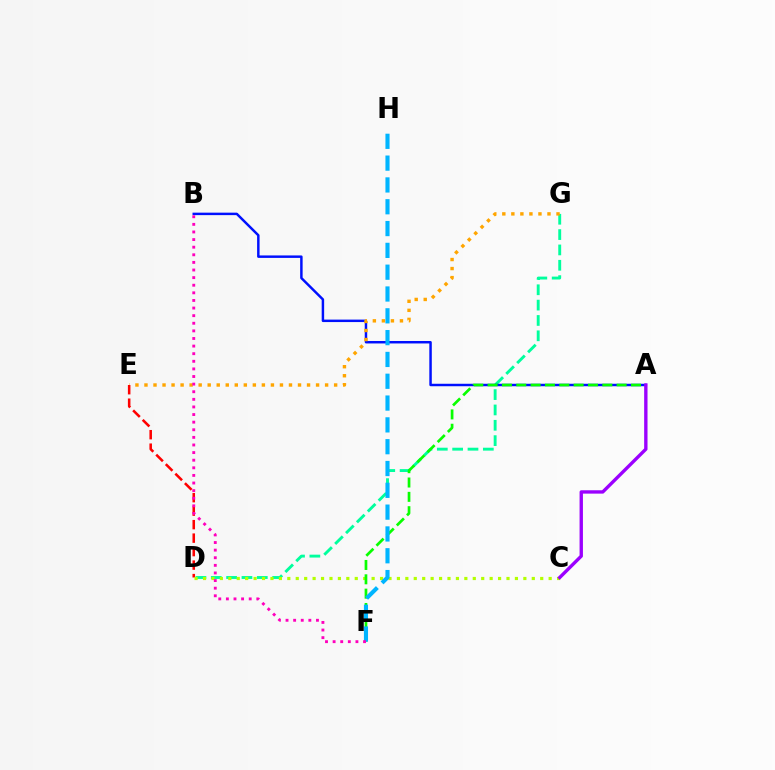{('D', 'G'): [{'color': '#00ff9d', 'line_style': 'dashed', 'thickness': 2.08}], ('A', 'B'): [{'color': '#0010ff', 'line_style': 'solid', 'thickness': 1.78}], ('E', 'G'): [{'color': '#ffa500', 'line_style': 'dotted', 'thickness': 2.45}], ('D', 'E'): [{'color': '#ff0000', 'line_style': 'dashed', 'thickness': 1.83}], ('C', 'D'): [{'color': '#b3ff00', 'line_style': 'dotted', 'thickness': 2.29}], ('A', 'F'): [{'color': '#08ff00', 'line_style': 'dashed', 'thickness': 1.95}], ('A', 'C'): [{'color': '#9b00ff', 'line_style': 'solid', 'thickness': 2.42}], ('F', 'H'): [{'color': '#00b5ff', 'line_style': 'dashed', 'thickness': 2.96}], ('B', 'F'): [{'color': '#ff00bd', 'line_style': 'dotted', 'thickness': 2.07}]}